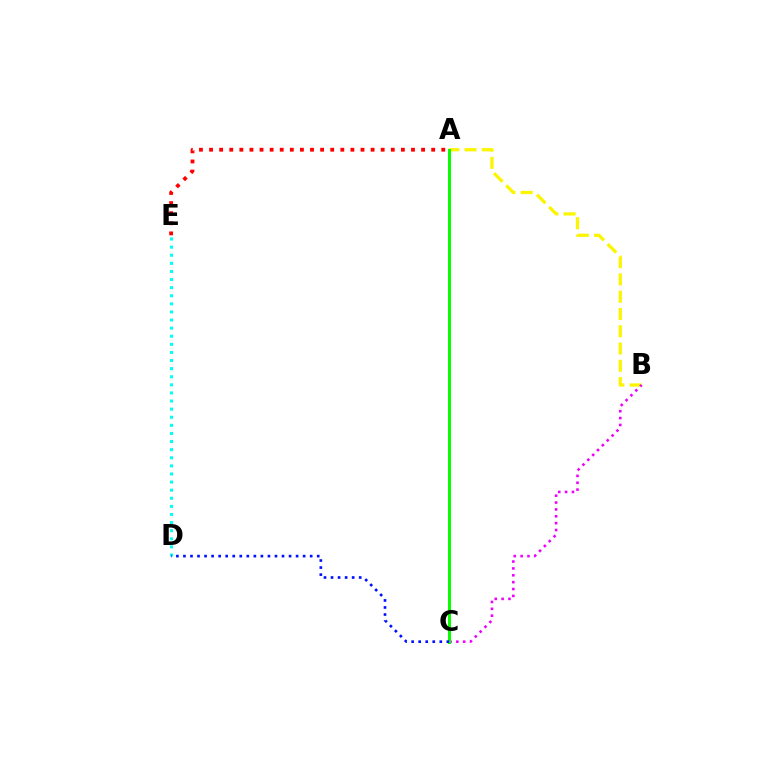{('D', 'E'): [{'color': '#00fff6', 'line_style': 'dotted', 'thickness': 2.2}], ('A', 'B'): [{'color': '#fcf500', 'line_style': 'dashed', 'thickness': 2.35}], ('B', 'C'): [{'color': '#ee00ff', 'line_style': 'dotted', 'thickness': 1.87}], ('A', 'C'): [{'color': '#08ff00', 'line_style': 'solid', 'thickness': 2.18}], ('A', 'E'): [{'color': '#ff0000', 'line_style': 'dotted', 'thickness': 2.74}], ('C', 'D'): [{'color': '#0010ff', 'line_style': 'dotted', 'thickness': 1.91}]}